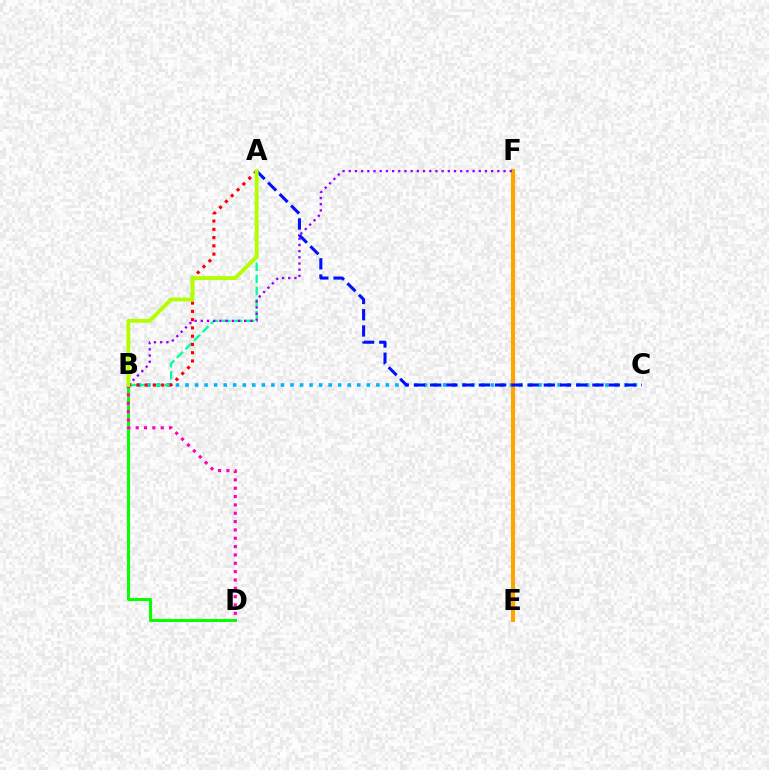{('B', 'C'): [{'color': '#00b5ff', 'line_style': 'dotted', 'thickness': 2.59}], ('A', 'B'): [{'color': '#00ff9d', 'line_style': 'dashed', 'thickness': 1.64}, {'color': '#ff0000', 'line_style': 'dotted', 'thickness': 2.25}, {'color': '#b3ff00', 'line_style': 'solid', 'thickness': 2.79}], ('E', 'F'): [{'color': '#ffa500', 'line_style': 'solid', 'thickness': 2.99}], ('B', 'D'): [{'color': '#08ff00', 'line_style': 'solid', 'thickness': 2.18}, {'color': '#ff00bd', 'line_style': 'dotted', 'thickness': 2.27}], ('B', 'F'): [{'color': '#9b00ff', 'line_style': 'dotted', 'thickness': 1.68}], ('A', 'C'): [{'color': '#0010ff', 'line_style': 'dashed', 'thickness': 2.2}]}